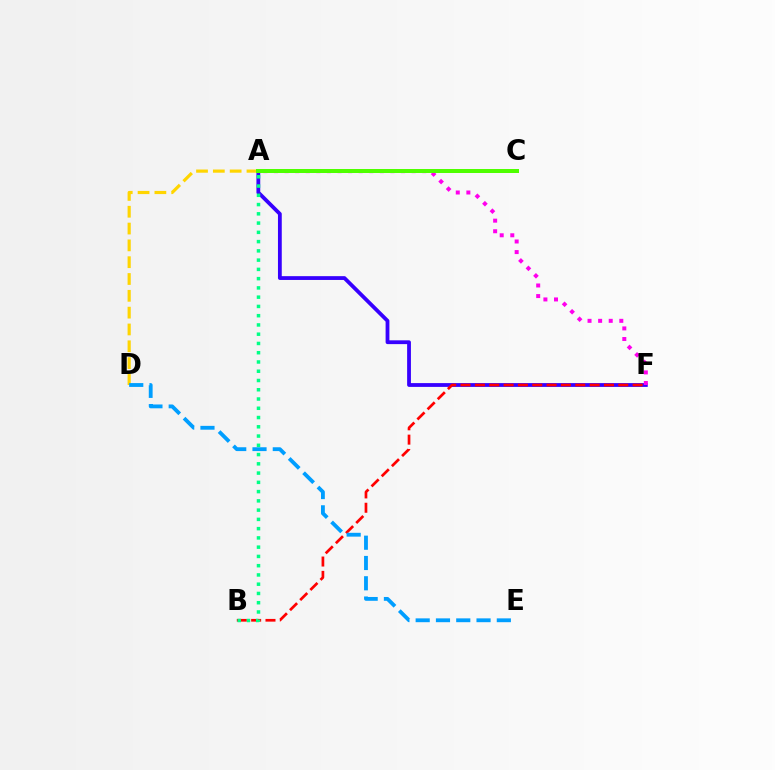{('A', 'F'): [{'color': '#3700ff', 'line_style': 'solid', 'thickness': 2.74}, {'color': '#ff00ed', 'line_style': 'dotted', 'thickness': 2.88}], ('A', 'D'): [{'color': '#ffd500', 'line_style': 'dashed', 'thickness': 2.28}], ('B', 'F'): [{'color': '#ff0000', 'line_style': 'dashed', 'thickness': 1.95}], ('D', 'E'): [{'color': '#009eff', 'line_style': 'dashed', 'thickness': 2.76}], ('A', 'C'): [{'color': '#4fff00', 'line_style': 'solid', 'thickness': 2.88}], ('A', 'B'): [{'color': '#00ff86', 'line_style': 'dotted', 'thickness': 2.52}]}